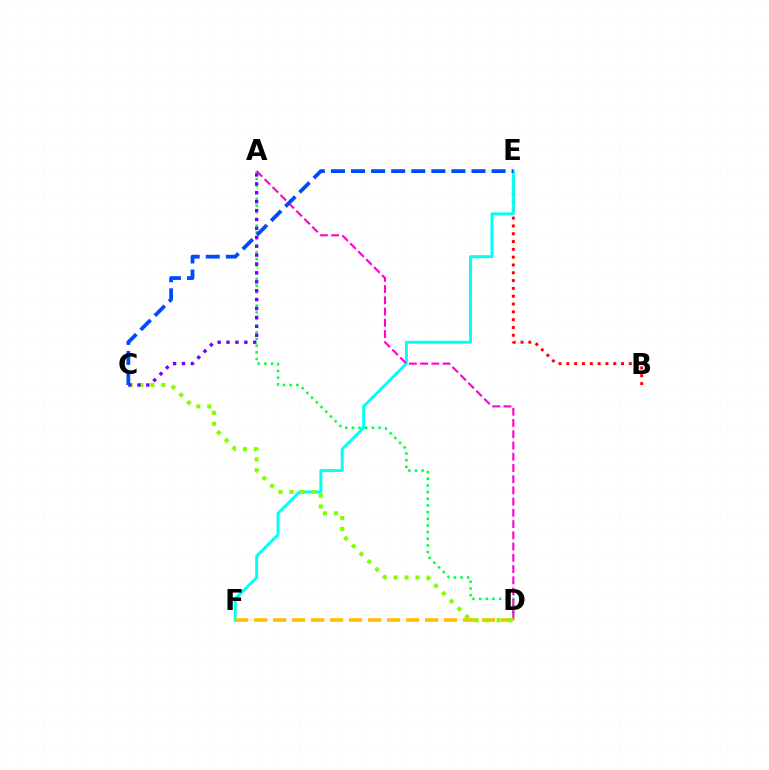{('B', 'E'): [{'color': '#ff0000', 'line_style': 'dotted', 'thickness': 2.12}], ('E', 'F'): [{'color': '#00fff6', 'line_style': 'solid', 'thickness': 2.13}], ('A', 'D'): [{'color': '#00ff39', 'line_style': 'dotted', 'thickness': 1.81}, {'color': '#ff00cf', 'line_style': 'dashed', 'thickness': 1.53}], ('D', 'F'): [{'color': '#ffbd00', 'line_style': 'dashed', 'thickness': 2.58}], ('C', 'D'): [{'color': '#84ff00', 'line_style': 'dotted', 'thickness': 2.98}], ('A', 'C'): [{'color': '#7200ff', 'line_style': 'dotted', 'thickness': 2.42}], ('C', 'E'): [{'color': '#004bff', 'line_style': 'dashed', 'thickness': 2.73}]}